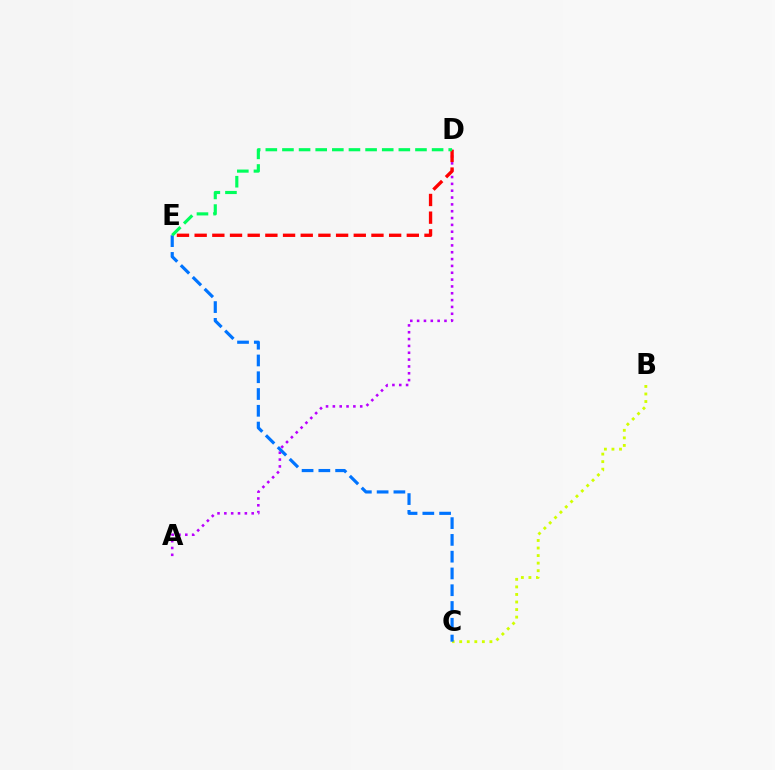{('B', 'C'): [{'color': '#d1ff00', 'line_style': 'dotted', 'thickness': 2.05}], ('A', 'D'): [{'color': '#b900ff', 'line_style': 'dotted', 'thickness': 1.86}], ('D', 'E'): [{'color': '#ff0000', 'line_style': 'dashed', 'thickness': 2.4}, {'color': '#00ff5c', 'line_style': 'dashed', 'thickness': 2.26}], ('C', 'E'): [{'color': '#0074ff', 'line_style': 'dashed', 'thickness': 2.28}]}